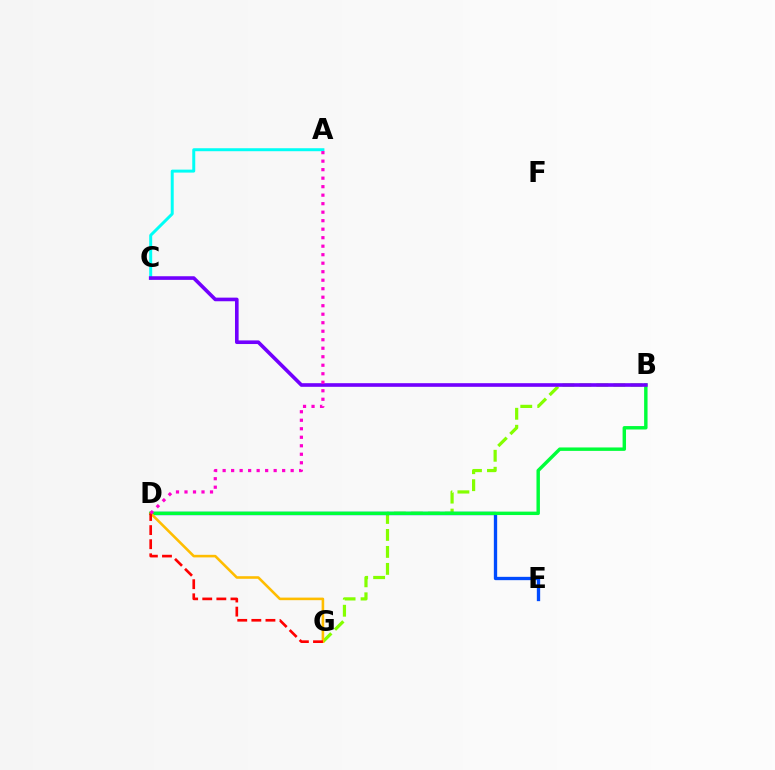{('B', 'G'): [{'color': '#84ff00', 'line_style': 'dashed', 'thickness': 2.31}], ('D', 'E'): [{'color': '#004bff', 'line_style': 'solid', 'thickness': 2.39}], ('B', 'D'): [{'color': '#00ff39', 'line_style': 'solid', 'thickness': 2.47}], ('A', 'C'): [{'color': '#00fff6', 'line_style': 'solid', 'thickness': 2.14}], ('B', 'C'): [{'color': '#7200ff', 'line_style': 'solid', 'thickness': 2.61}], ('D', 'G'): [{'color': '#ffbd00', 'line_style': 'solid', 'thickness': 1.86}, {'color': '#ff0000', 'line_style': 'dashed', 'thickness': 1.91}], ('A', 'D'): [{'color': '#ff00cf', 'line_style': 'dotted', 'thickness': 2.31}]}